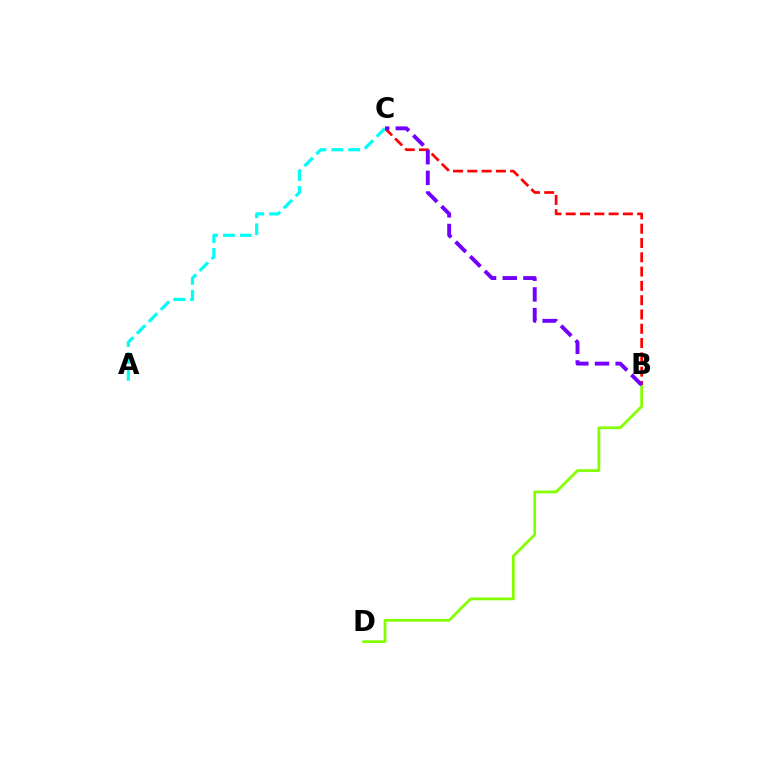{('B', 'D'): [{'color': '#84ff00', 'line_style': 'solid', 'thickness': 1.99}], ('B', 'C'): [{'color': '#ff0000', 'line_style': 'dashed', 'thickness': 1.94}, {'color': '#7200ff', 'line_style': 'dashed', 'thickness': 2.81}], ('A', 'C'): [{'color': '#00fff6', 'line_style': 'dashed', 'thickness': 2.29}]}